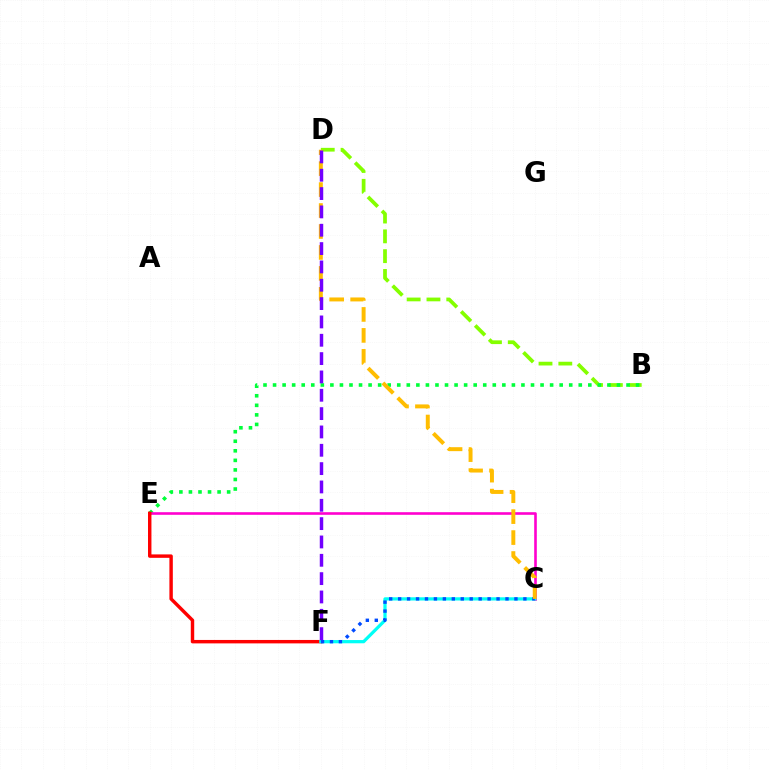{('B', 'D'): [{'color': '#84ff00', 'line_style': 'dashed', 'thickness': 2.69}], ('B', 'E'): [{'color': '#00ff39', 'line_style': 'dotted', 'thickness': 2.6}], ('C', 'E'): [{'color': '#ff00cf', 'line_style': 'solid', 'thickness': 1.88}], ('E', 'F'): [{'color': '#ff0000', 'line_style': 'solid', 'thickness': 2.47}], ('C', 'F'): [{'color': '#00fff6', 'line_style': 'solid', 'thickness': 2.33}, {'color': '#004bff', 'line_style': 'dotted', 'thickness': 2.43}], ('C', 'D'): [{'color': '#ffbd00', 'line_style': 'dashed', 'thickness': 2.85}], ('D', 'F'): [{'color': '#7200ff', 'line_style': 'dashed', 'thickness': 2.49}]}